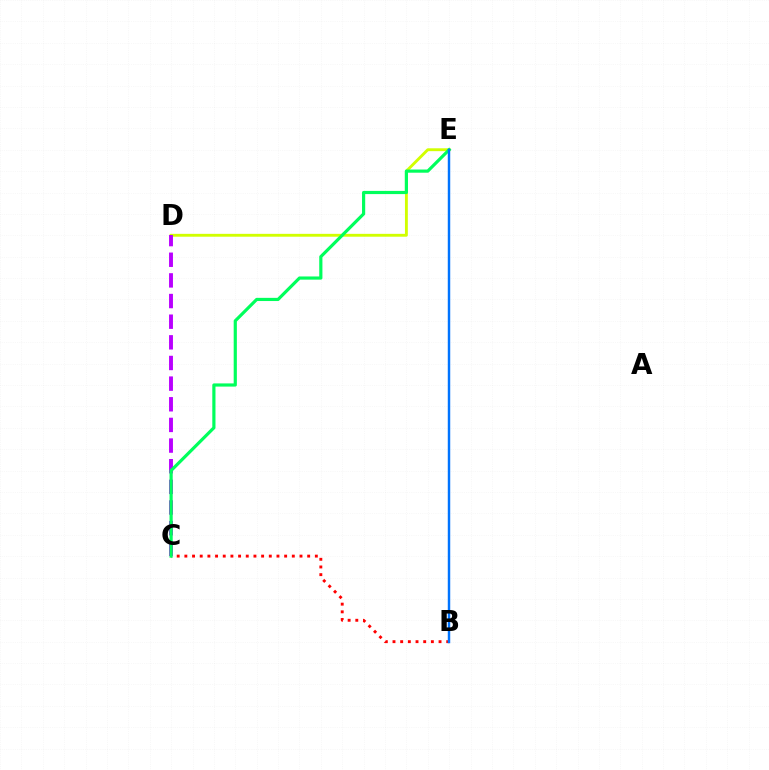{('B', 'C'): [{'color': '#ff0000', 'line_style': 'dotted', 'thickness': 2.09}], ('D', 'E'): [{'color': '#d1ff00', 'line_style': 'solid', 'thickness': 2.07}], ('C', 'D'): [{'color': '#b900ff', 'line_style': 'dashed', 'thickness': 2.8}], ('C', 'E'): [{'color': '#00ff5c', 'line_style': 'solid', 'thickness': 2.29}], ('B', 'E'): [{'color': '#0074ff', 'line_style': 'solid', 'thickness': 1.77}]}